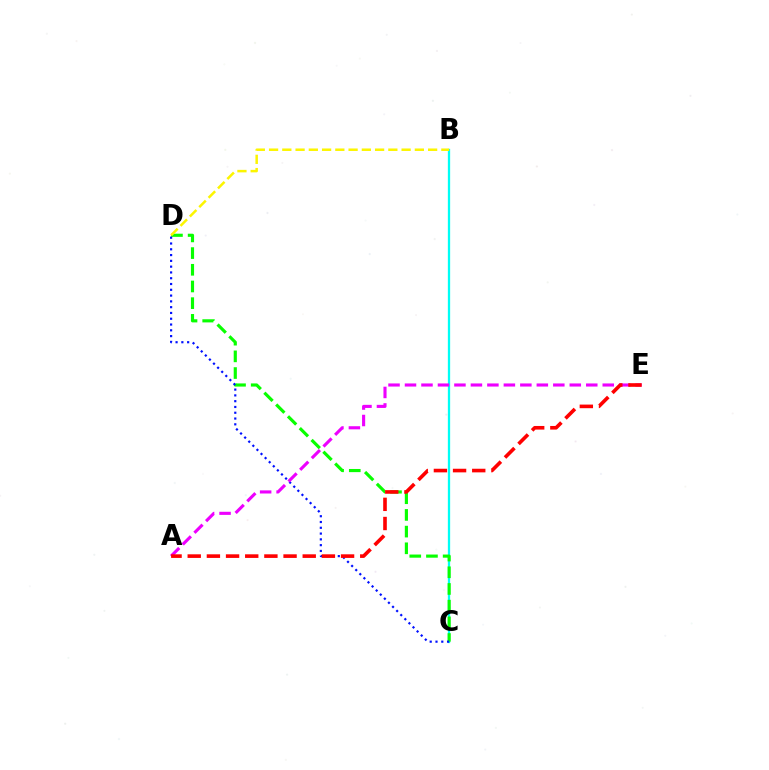{('B', 'C'): [{'color': '#00fff6', 'line_style': 'solid', 'thickness': 1.65}], ('C', 'D'): [{'color': '#08ff00', 'line_style': 'dashed', 'thickness': 2.27}, {'color': '#0010ff', 'line_style': 'dotted', 'thickness': 1.57}], ('B', 'D'): [{'color': '#fcf500', 'line_style': 'dashed', 'thickness': 1.8}], ('A', 'E'): [{'color': '#ee00ff', 'line_style': 'dashed', 'thickness': 2.24}, {'color': '#ff0000', 'line_style': 'dashed', 'thickness': 2.6}]}